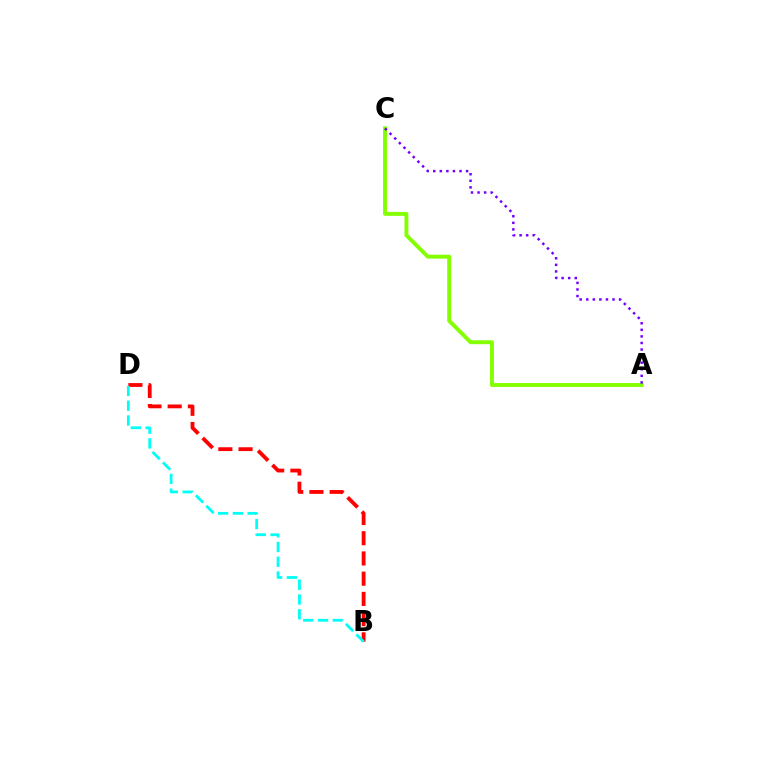{('A', 'C'): [{'color': '#84ff00', 'line_style': 'solid', 'thickness': 2.82}, {'color': '#7200ff', 'line_style': 'dotted', 'thickness': 1.79}], ('B', 'D'): [{'color': '#ff0000', 'line_style': 'dashed', 'thickness': 2.75}, {'color': '#00fff6', 'line_style': 'dashed', 'thickness': 2.01}]}